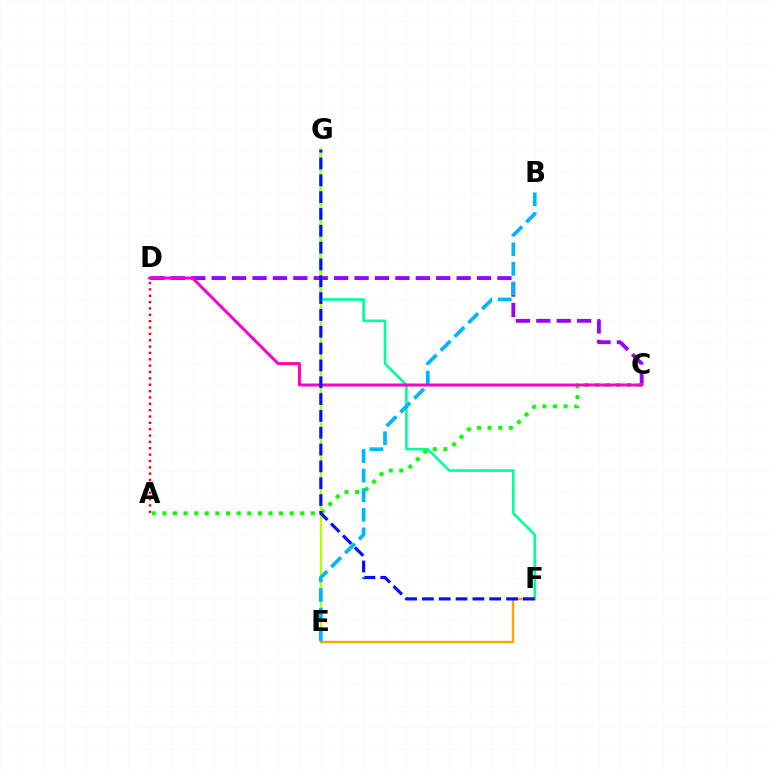{('F', 'G'): [{'color': '#00ff9d', 'line_style': 'solid', 'thickness': 1.9}, {'color': '#0010ff', 'line_style': 'dashed', 'thickness': 2.29}], ('C', 'D'): [{'color': '#9b00ff', 'line_style': 'dashed', 'thickness': 2.77}, {'color': '#ff00bd', 'line_style': 'solid', 'thickness': 2.15}], ('A', 'C'): [{'color': '#08ff00', 'line_style': 'dotted', 'thickness': 2.88}], ('E', 'G'): [{'color': '#b3ff00', 'line_style': 'solid', 'thickness': 1.64}], ('E', 'F'): [{'color': '#ffa500', 'line_style': 'solid', 'thickness': 1.72}], ('B', 'E'): [{'color': '#00b5ff', 'line_style': 'dashed', 'thickness': 2.66}], ('A', 'D'): [{'color': '#ff0000', 'line_style': 'dotted', 'thickness': 1.73}]}